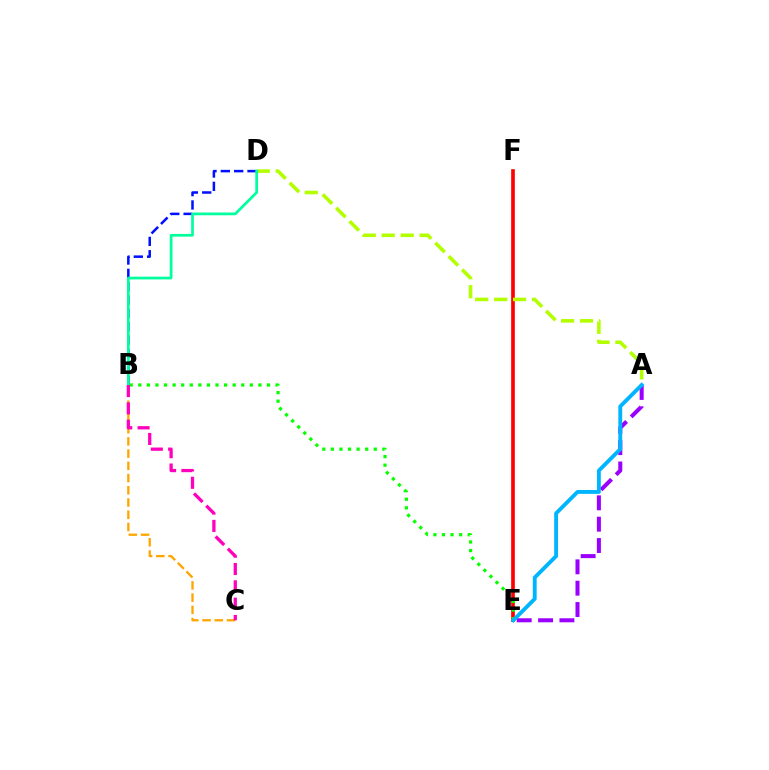{('E', 'F'): [{'color': '#ff0000', 'line_style': 'solid', 'thickness': 2.64}], ('B', 'C'): [{'color': '#ffa500', 'line_style': 'dashed', 'thickness': 1.66}, {'color': '#ff00bd', 'line_style': 'dashed', 'thickness': 2.35}], ('A', 'D'): [{'color': '#b3ff00', 'line_style': 'dashed', 'thickness': 2.57}], ('B', 'D'): [{'color': '#0010ff', 'line_style': 'dashed', 'thickness': 1.81}, {'color': '#00ff9d', 'line_style': 'solid', 'thickness': 1.96}], ('B', 'E'): [{'color': '#08ff00', 'line_style': 'dotted', 'thickness': 2.33}], ('A', 'E'): [{'color': '#9b00ff', 'line_style': 'dashed', 'thickness': 2.9}, {'color': '#00b5ff', 'line_style': 'solid', 'thickness': 2.78}]}